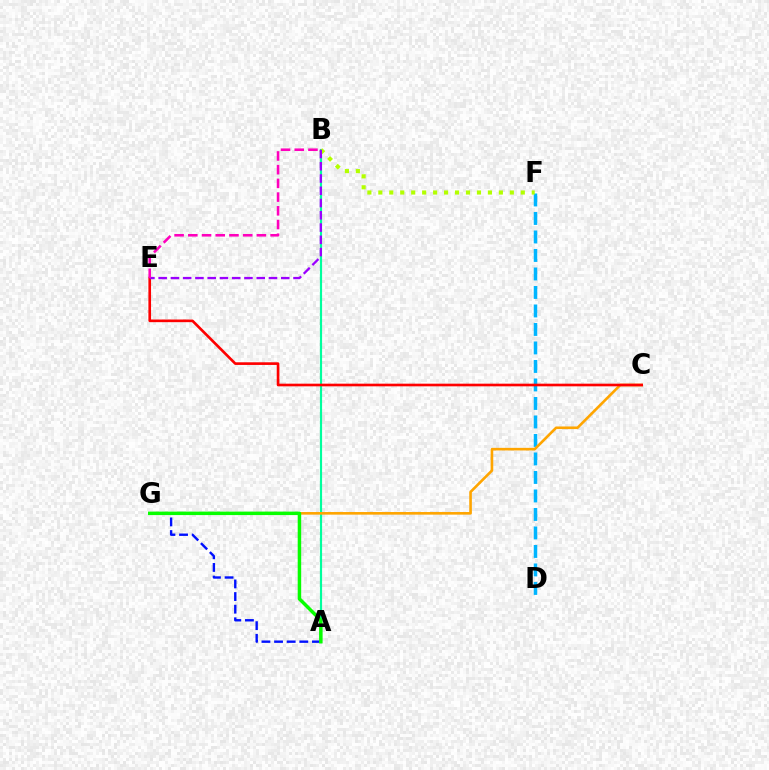{('A', 'G'): [{'color': '#0010ff', 'line_style': 'dashed', 'thickness': 1.72}, {'color': '#08ff00', 'line_style': 'solid', 'thickness': 2.51}], ('A', 'B'): [{'color': '#00ff9d', 'line_style': 'solid', 'thickness': 1.56}], ('D', 'F'): [{'color': '#00b5ff', 'line_style': 'dashed', 'thickness': 2.51}], ('C', 'G'): [{'color': '#ffa500', 'line_style': 'solid', 'thickness': 1.89}], ('C', 'E'): [{'color': '#ff0000', 'line_style': 'solid', 'thickness': 1.91}], ('B', 'F'): [{'color': '#b3ff00', 'line_style': 'dotted', 'thickness': 2.98}], ('B', 'E'): [{'color': '#9b00ff', 'line_style': 'dashed', 'thickness': 1.67}, {'color': '#ff00bd', 'line_style': 'dashed', 'thickness': 1.86}]}